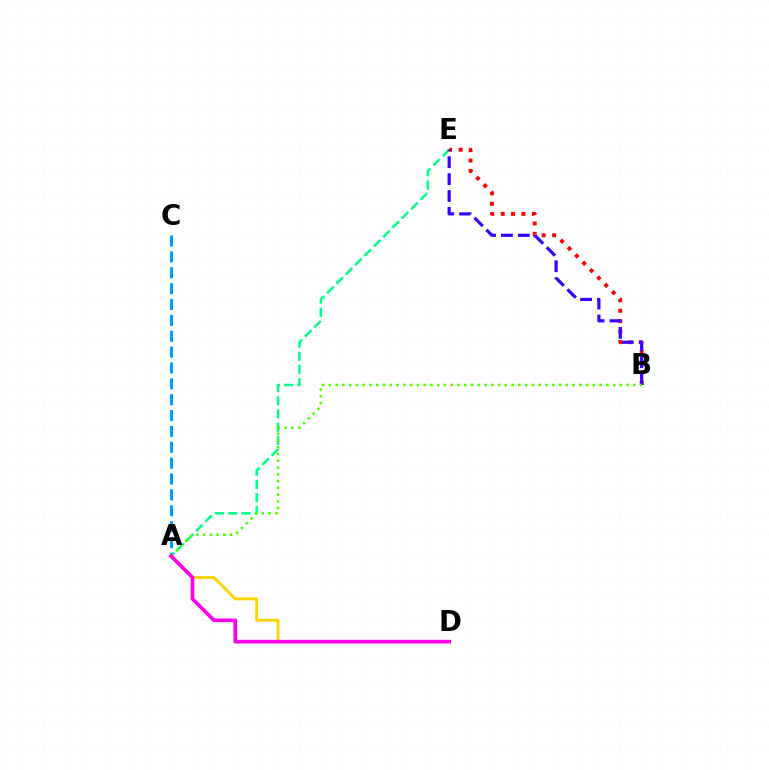{('A', 'E'): [{'color': '#00ff86', 'line_style': 'dashed', 'thickness': 1.79}], ('B', 'E'): [{'color': '#ff0000', 'line_style': 'dotted', 'thickness': 2.83}, {'color': '#3700ff', 'line_style': 'dashed', 'thickness': 2.3}], ('A', 'C'): [{'color': '#009eff', 'line_style': 'dashed', 'thickness': 2.16}], ('A', 'B'): [{'color': '#4fff00', 'line_style': 'dotted', 'thickness': 1.84}], ('A', 'D'): [{'color': '#ffd500', 'line_style': 'solid', 'thickness': 2.07}, {'color': '#ff00ed', 'line_style': 'solid', 'thickness': 2.62}]}